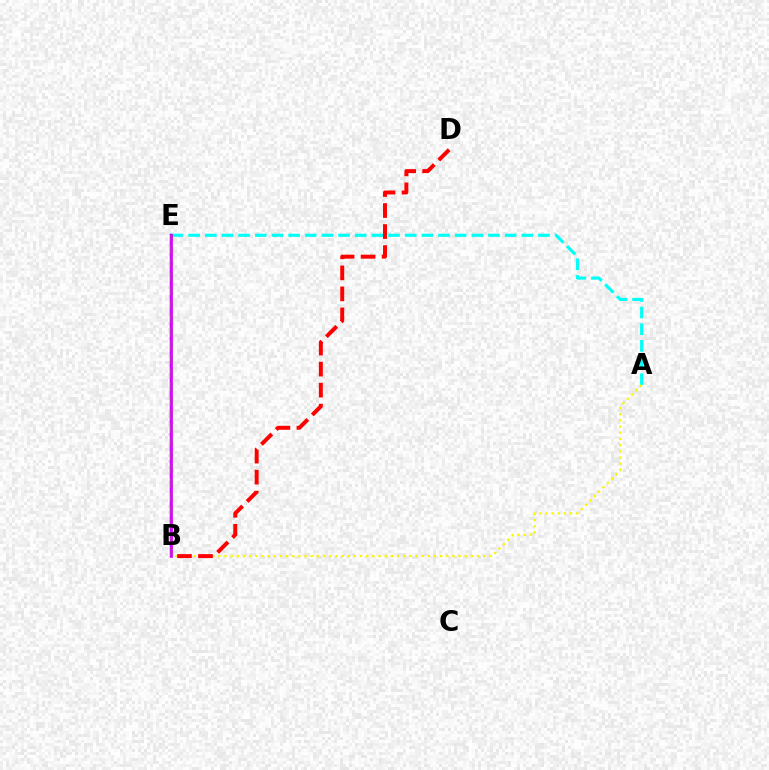{('A', 'E'): [{'color': '#00fff6', 'line_style': 'dashed', 'thickness': 2.26}], ('B', 'E'): [{'color': '#0010ff', 'line_style': 'solid', 'thickness': 1.75}, {'color': '#08ff00', 'line_style': 'dashed', 'thickness': 1.87}, {'color': '#ee00ff', 'line_style': 'solid', 'thickness': 1.94}], ('A', 'B'): [{'color': '#fcf500', 'line_style': 'dotted', 'thickness': 1.67}], ('B', 'D'): [{'color': '#ff0000', 'line_style': 'dashed', 'thickness': 2.86}]}